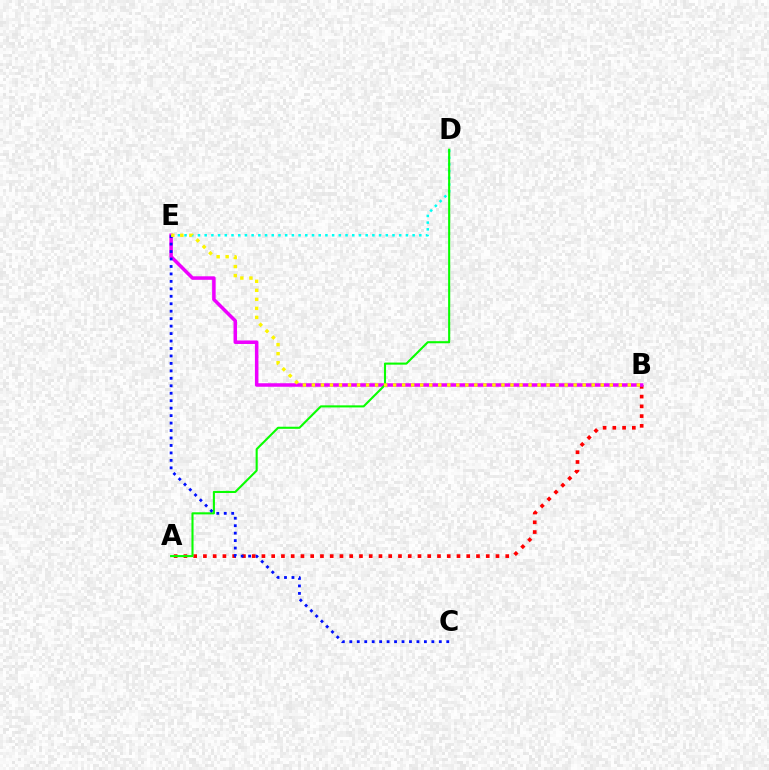{('A', 'B'): [{'color': '#ff0000', 'line_style': 'dotted', 'thickness': 2.65}], ('B', 'E'): [{'color': '#ee00ff', 'line_style': 'solid', 'thickness': 2.53}, {'color': '#fcf500', 'line_style': 'dotted', 'thickness': 2.45}], ('D', 'E'): [{'color': '#00fff6', 'line_style': 'dotted', 'thickness': 1.82}], ('A', 'D'): [{'color': '#08ff00', 'line_style': 'solid', 'thickness': 1.51}], ('C', 'E'): [{'color': '#0010ff', 'line_style': 'dotted', 'thickness': 2.03}]}